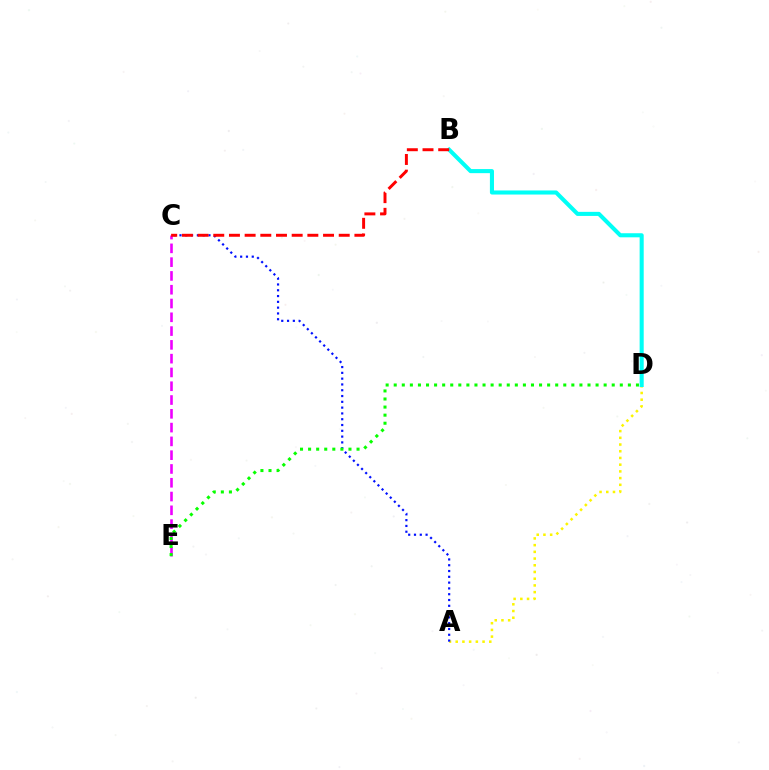{('C', 'E'): [{'color': '#ee00ff', 'line_style': 'dashed', 'thickness': 1.87}], ('A', 'D'): [{'color': '#fcf500', 'line_style': 'dotted', 'thickness': 1.82}], ('B', 'D'): [{'color': '#00fff6', 'line_style': 'solid', 'thickness': 2.94}], ('A', 'C'): [{'color': '#0010ff', 'line_style': 'dotted', 'thickness': 1.57}], ('B', 'C'): [{'color': '#ff0000', 'line_style': 'dashed', 'thickness': 2.13}], ('D', 'E'): [{'color': '#08ff00', 'line_style': 'dotted', 'thickness': 2.19}]}